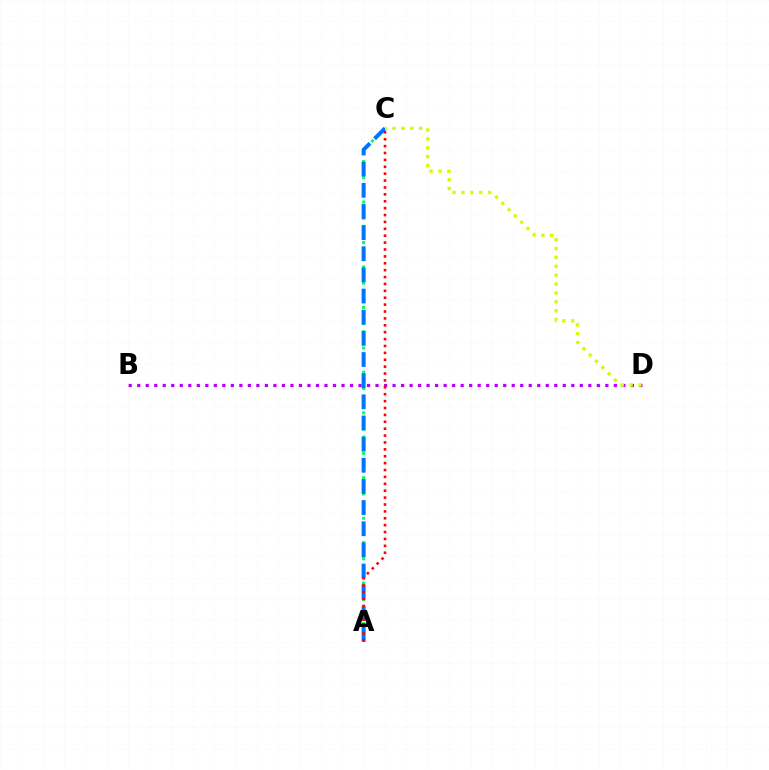{('B', 'D'): [{'color': '#b900ff', 'line_style': 'dotted', 'thickness': 2.31}], ('A', 'C'): [{'color': '#00ff5c', 'line_style': 'dotted', 'thickness': 2.2}, {'color': '#0074ff', 'line_style': 'dashed', 'thickness': 2.87}, {'color': '#ff0000', 'line_style': 'dotted', 'thickness': 1.87}], ('C', 'D'): [{'color': '#d1ff00', 'line_style': 'dotted', 'thickness': 2.41}]}